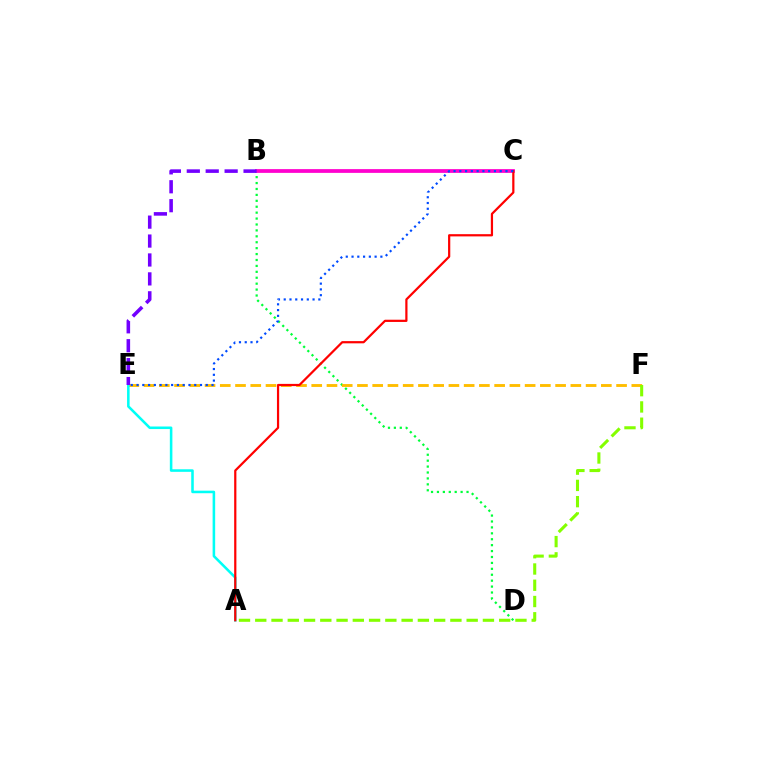{('B', 'D'): [{'color': '#00ff39', 'line_style': 'dotted', 'thickness': 1.61}], ('E', 'F'): [{'color': '#ffbd00', 'line_style': 'dashed', 'thickness': 2.07}], ('B', 'C'): [{'color': '#ff00cf', 'line_style': 'solid', 'thickness': 2.7}], ('A', 'E'): [{'color': '#00fff6', 'line_style': 'solid', 'thickness': 1.84}], ('A', 'C'): [{'color': '#ff0000', 'line_style': 'solid', 'thickness': 1.6}], ('B', 'E'): [{'color': '#7200ff', 'line_style': 'dashed', 'thickness': 2.57}], ('A', 'F'): [{'color': '#84ff00', 'line_style': 'dashed', 'thickness': 2.21}], ('C', 'E'): [{'color': '#004bff', 'line_style': 'dotted', 'thickness': 1.57}]}